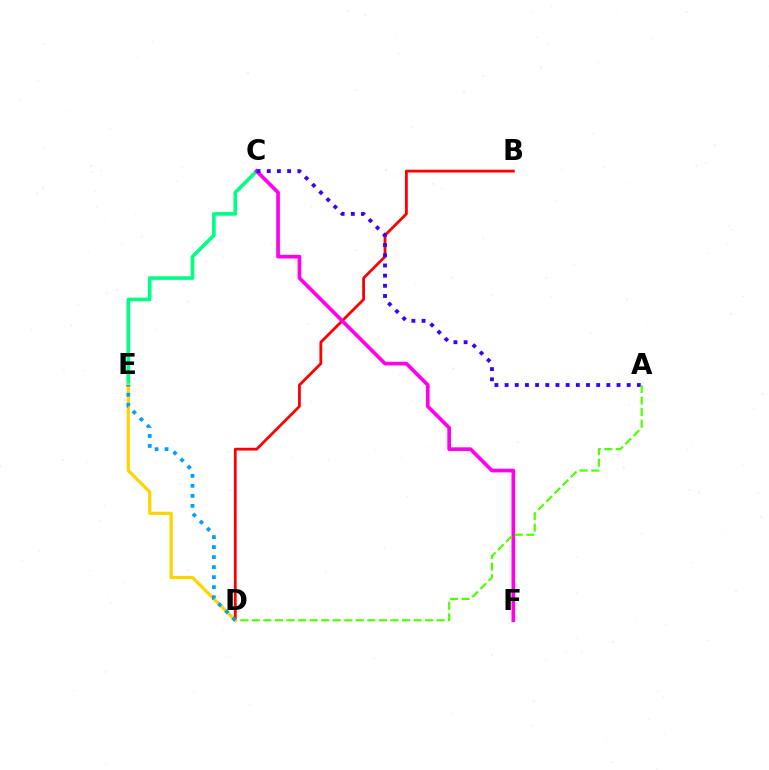{('B', 'D'): [{'color': '#ff0000', 'line_style': 'solid', 'thickness': 2.01}], ('C', 'E'): [{'color': '#00ff86', 'line_style': 'solid', 'thickness': 2.62}], ('C', 'F'): [{'color': '#ff00ed', 'line_style': 'solid', 'thickness': 2.66}], ('A', 'C'): [{'color': '#3700ff', 'line_style': 'dotted', 'thickness': 2.76}], ('A', 'D'): [{'color': '#4fff00', 'line_style': 'dashed', 'thickness': 1.57}], ('D', 'E'): [{'color': '#ffd500', 'line_style': 'solid', 'thickness': 2.35}, {'color': '#009eff', 'line_style': 'dotted', 'thickness': 2.72}]}